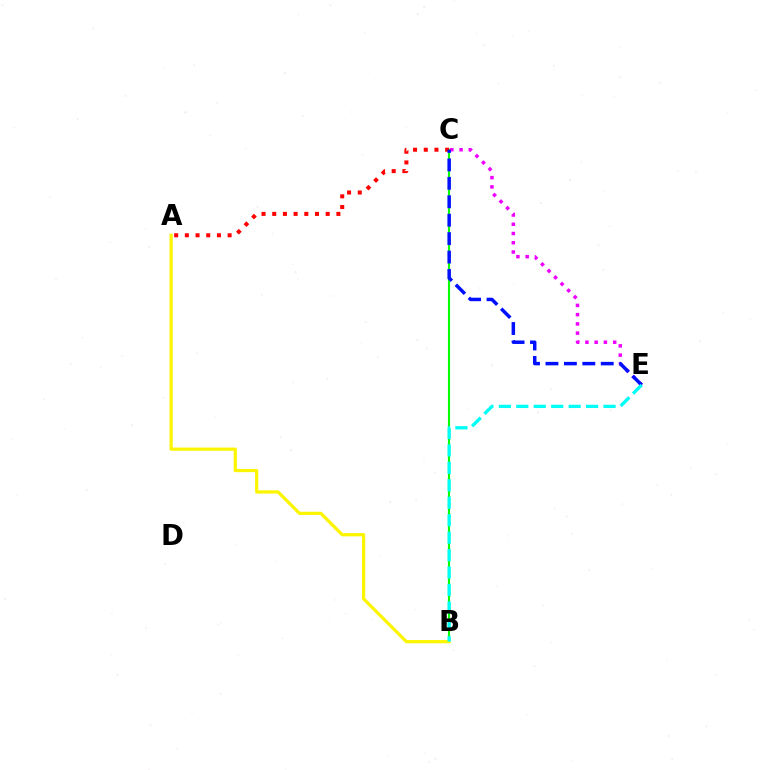{('B', 'C'): [{'color': '#08ff00', 'line_style': 'solid', 'thickness': 1.54}], ('A', 'C'): [{'color': '#ff0000', 'line_style': 'dotted', 'thickness': 2.91}], ('C', 'E'): [{'color': '#ee00ff', 'line_style': 'dotted', 'thickness': 2.51}, {'color': '#0010ff', 'line_style': 'dashed', 'thickness': 2.5}], ('A', 'B'): [{'color': '#fcf500', 'line_style': 'solid', 'thickness': 2.32}], ('B', 'E'): [{'color': '#00fff6', 'line_style': 'dashed', 'thickness': 2.37}]}